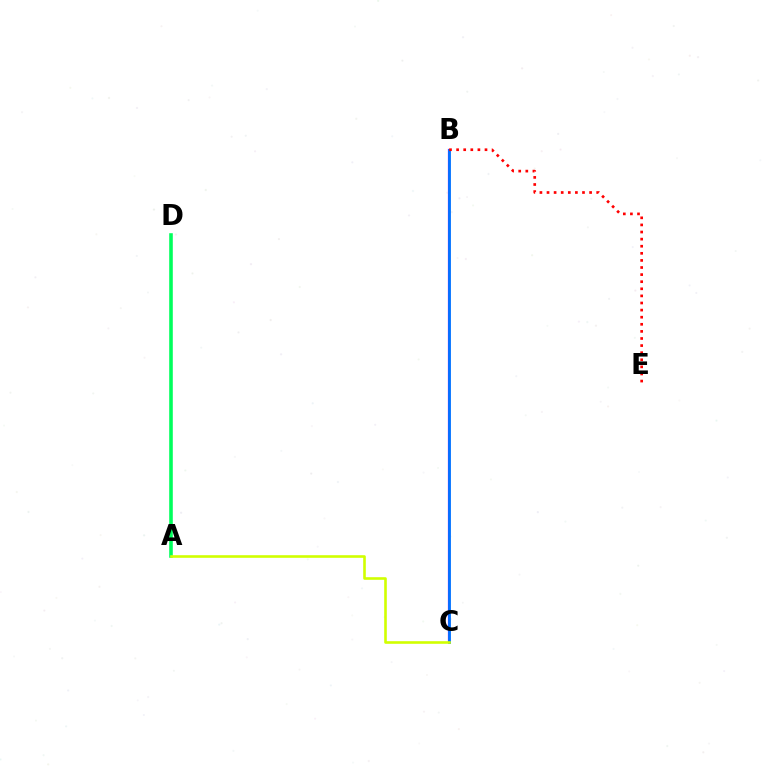{('B', 'C'): [{'color': '#b900ff', 'line_style': 'solid', 'thickness': 1.6}, {'color': '#0074ff', 'line_style': 'solid', 'thickness': 2.03}], ('B', 'E'): [{'color': '#ff0000', 'line_style': 'dotted', 'thickness': 1.93}], ('A', 'D'): [{'color': '#00ff5c', 'line_style': 'solid', 'thickness': 2.58}], ('A', 'C'): [{'color': '#d1ff00', 'line_style': 'solid', 'thickness': 1.88}]}